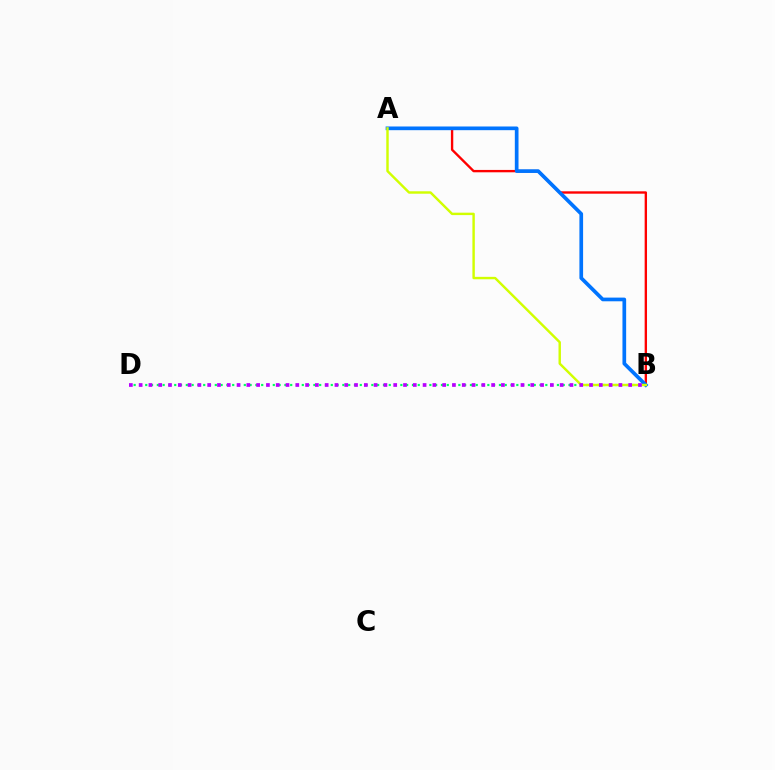{('A', 'B'): [{'color': '#ff0000', 'line_style': 'solid', 'thickness': 1.7}, {'color': '#0074ff', 'line_style': 'solid', 'thickness': 2.66}, {'color': '#d1ff00', 'line_style': 'solid', 'thickness': 1.75}], ('B', 'D'): [{'color': '#00ff5c', 'line_style': 'dotted', 'thickness': 1.58}, {'color': '#b900ff', 'line_style': 'dotted', 'thickness': 2.66}]}